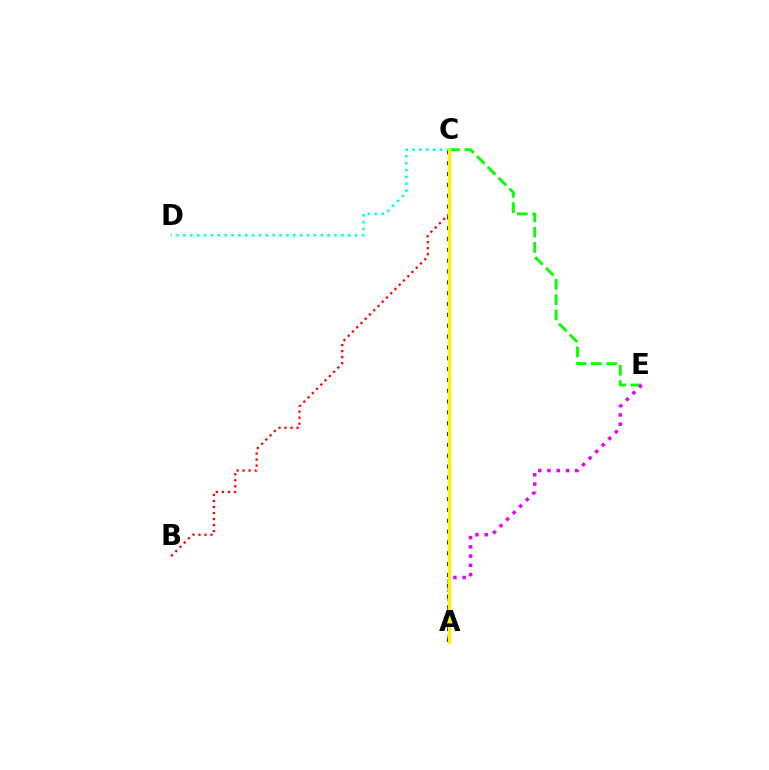{('A', 'C'): [{'color': '#0010ff', 'line_style': 'dotted', 'thickness': 2.94}, {'color': '#fcf500', 'line_style': 'solid', 'thickness': 2.35}], ('C', 'E'): [{'color': '#08ff00', 'line_style': 'dashed', 'thickness': 2.08}], ('A', 'E'): [{'color': '#ee00ff', 'line_style': 'dotted', 'thickness': 2.52}], ('B', 'C'): [{'color': '#ff0000', 'line_style': 'dotted', 'thickness': 1.63}], ('C', 'D'): [{'color': '#00fff6', 'line_style': 'dotted', 'thickness': 1.87}]}